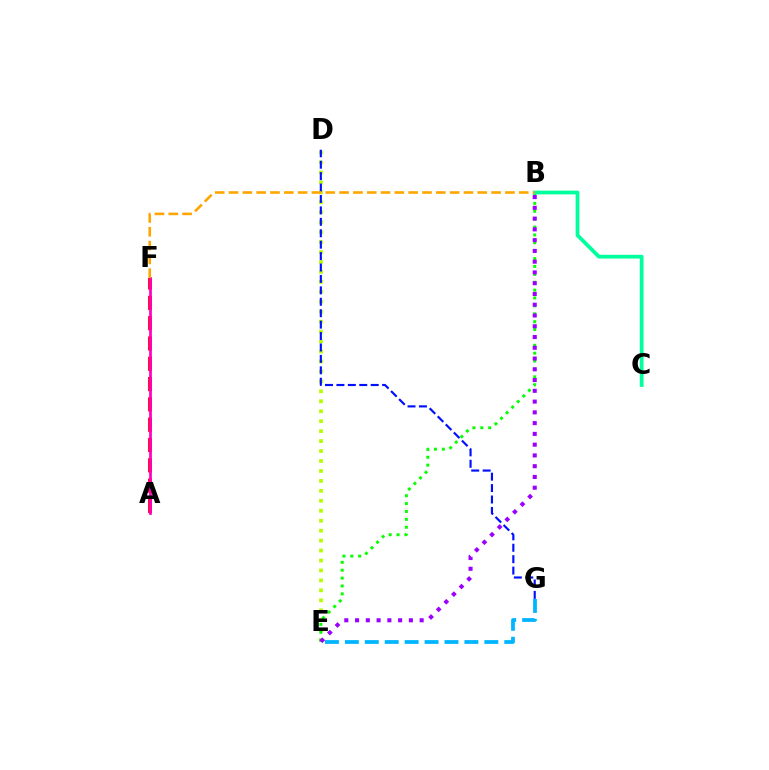{('E', 'G'): [{'color': '#00b5ff', 'line_style': 'dashed', 'thickness': 2.71}], ('A', 'F'): [{'color': '#ff0000', 'line_style': 'dashed', 'thickness': 2.76}, {'color': '#ff00bd', 'line_style': 'solid', 'thickness': 1.95}], ('D', 'E'): [{'color': '#b3ff00', 'line_style': 'dotted', 'thickness': 2.7}], ('B', 'E'): [{'color': '#08ff00', 'line_style': 'dotted', 'thickness': 2.14}, {'color': '#9b00ff', 'line_style': 'dotted', 'thickness': 2.92}], ('B', 'C'): [{'color': '#00ff9d', 'line_style': 'solid', 'thickness': 2.7}], ('D', 'G'): [{'color': '#0010ff', 'line_style': 'dashed', 'thickness': 1.55}], ('B', 'F'): [{'color': '#ffa500', 'line_style': 'dashed', 'thickness': 1.88}]}